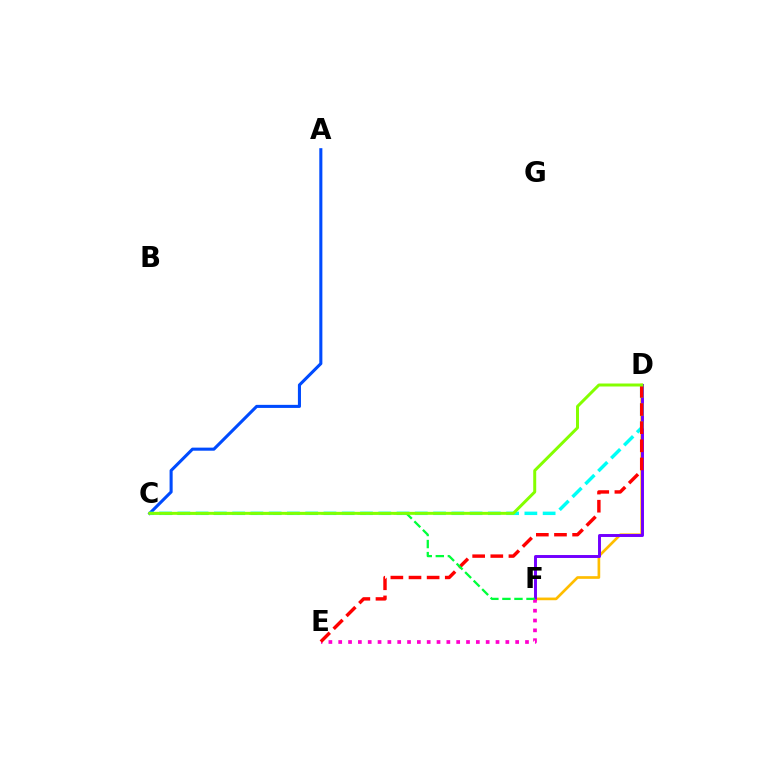{('D', 'F'): [{'color': '#ffbd00', 'line_style': 'solid', 'thickness': 1.93}, {'color': '#7200ff', 'line_style': 'solid', 'thickness': 2.12}], ('E', 'F'): [{'color': '#ff00cf', 'line_style': 'dotted', 'thickness': 2.67}], ('A', 'C'): [{'color': '#004bff', 'line_style': 'solid', 'thickness': 2.22}], ('C', 'D'): [{'color': '#00fff6', 'line_style': 'dashed', 'thickness': 2.48}, {'color': '#84ff00', 'line_style': 'solid', 'thickness': 2.15}], ('D', 'E'): [{'color': '#ff0000', 'line_style': 'dashed', 'thickness': 2.46}], ('C', 'F'): [{'color': '#00ff39', 'line_style': 'dashed', 'thickness': 1.64}]}